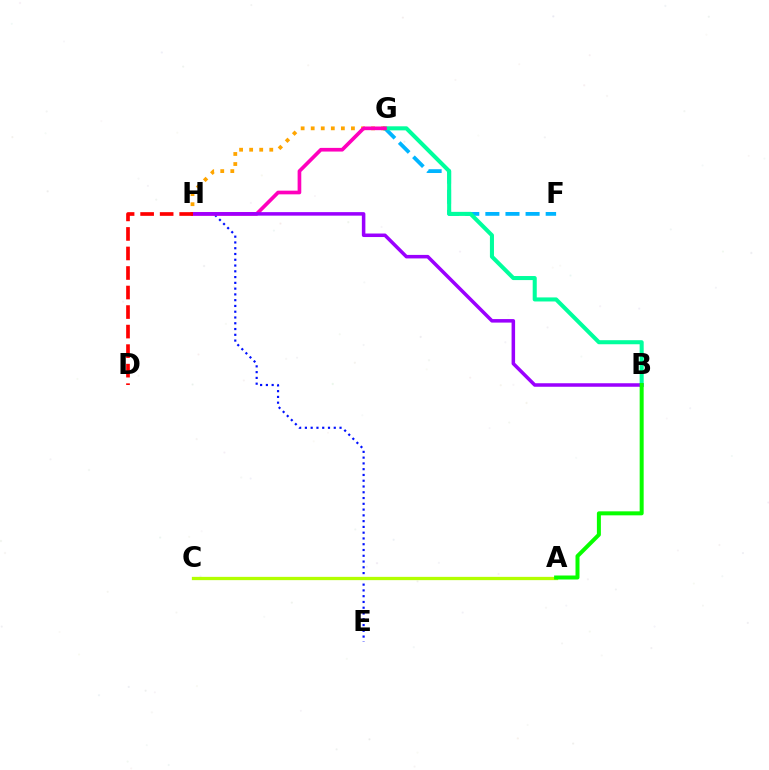{('F', 'G'): [{'color': '#00b5ff', 'line_style': 'dashed', 'thickness': 2.73}], ('E', 'H'): [{'color': '#0010ff', 'line_style': 'dotted', 'thickness': 1.57}], ('A', 'C'): [{'color': '#b3ff00', 'line_style': 'solid', 'thickness': 2.36}], ('B', 'G'): [{'color': '#00ff9d', 'line_style': 'solid', 'thickness': 2.92}], ('G', 'H'): [{'color': '#ffa500', 'line_style': 'dotted', 'thickness': 2.73}, {'color': '#ff00bd', 'line_style': 'solid', 'thickness': 2.64}], ('B', 'H'): [{'color': '#9b00ff', 'line_style': 'solid', 'thickness': 2.53}], ('A', 'B'): [{'color': '#08ff00', 'line_style': 'solid', 'thickness': 2.88}], ('D', 'H'): [{'color': '#ff0000', 'line_style': 'dashed', 'thickness': 2.65}]}